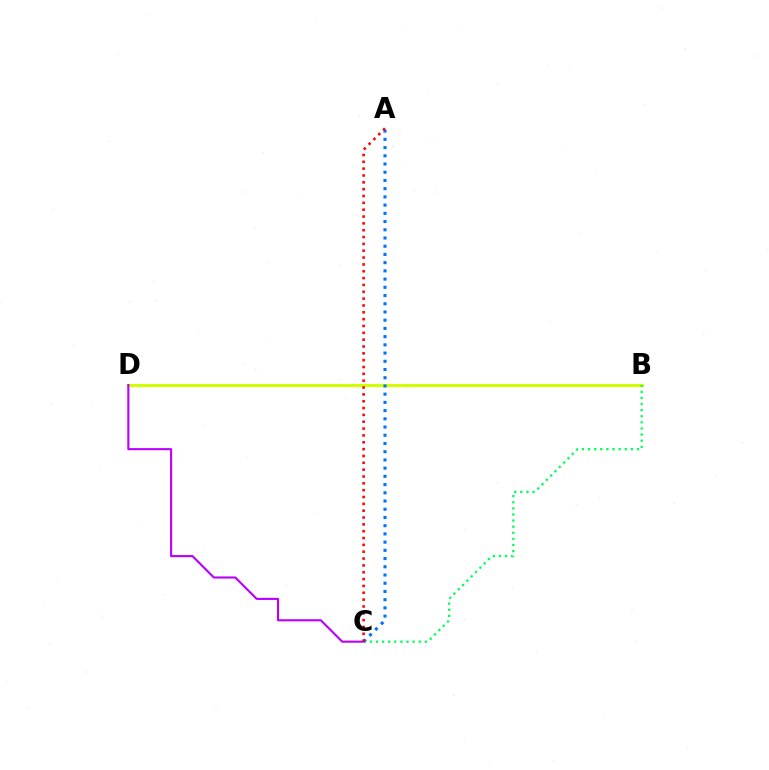{('B', 'D'): [{'color': '#d1ff00', 'line_style': 'solid', 'thickness': 2.23}], ('C', 'D'): [{'color': '#b900ff', 'line_style': 'solid', 'thickness': 1.52}], ('B', 'C'): [{'color': '#00ff5c', 'line_style': 'dotted', 'thickness': 1.66}], ('A', 'C'): [{'color': '#0074ff', 'line_style': 'dotted', 'thickness': 2.23}, {'color': '#ff0000', 'line_style': 'dotted', 'thickness': 1.86}]}